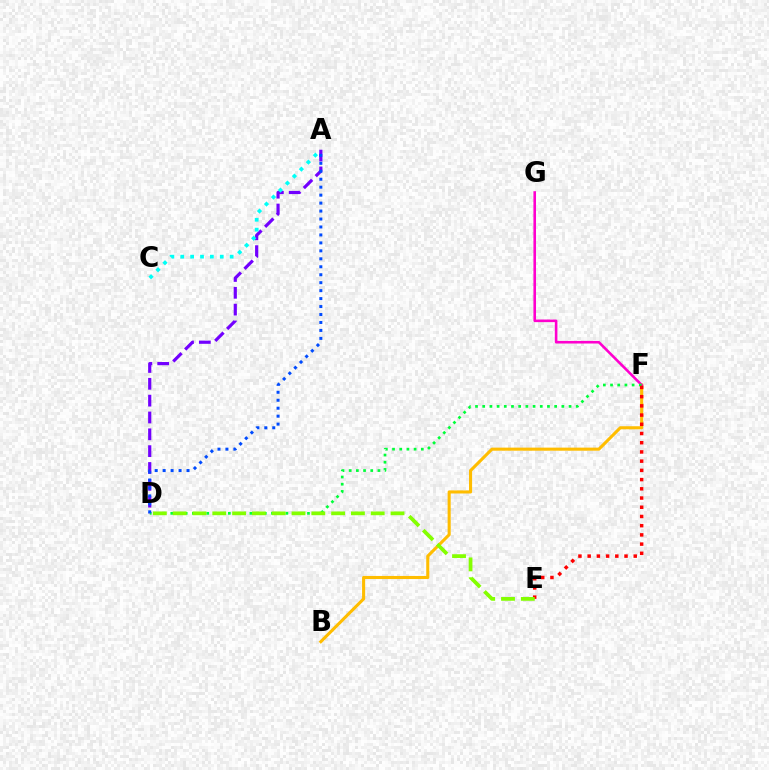{('A', 'D'): [{'color': '#7200ff', 'line_style': 'dashed', 'thickness': 2.29}, {'color': '#004bff', 'line_style': 'dotted', 'thickness': 2.16}], ('B', 'F'): [{'color': '#ffbd00', 'line_style': 'solid', 'thickness': 2.22}], ('F', 'G'): [{'color': '#ff00cf', 'line_style': 'solid', 'thickness': 1.87}], ('A', 'C'): [{'color': '#00fff6', 'line_style': 'dotted', 'thickness': 2.68}], ('D', 'F'): [{'color': '#00ff39', 'line_style': 'dotted', 'thickness': 1.95}], ('E', 'F'): [{'color': '#ff0000', 'line_style': 'dotted', 'thickness': 2.5}], ('D', 'E'): [{'color': '#84ff00', 'line_style': 'dashed', 'thickness': 2.69}]}